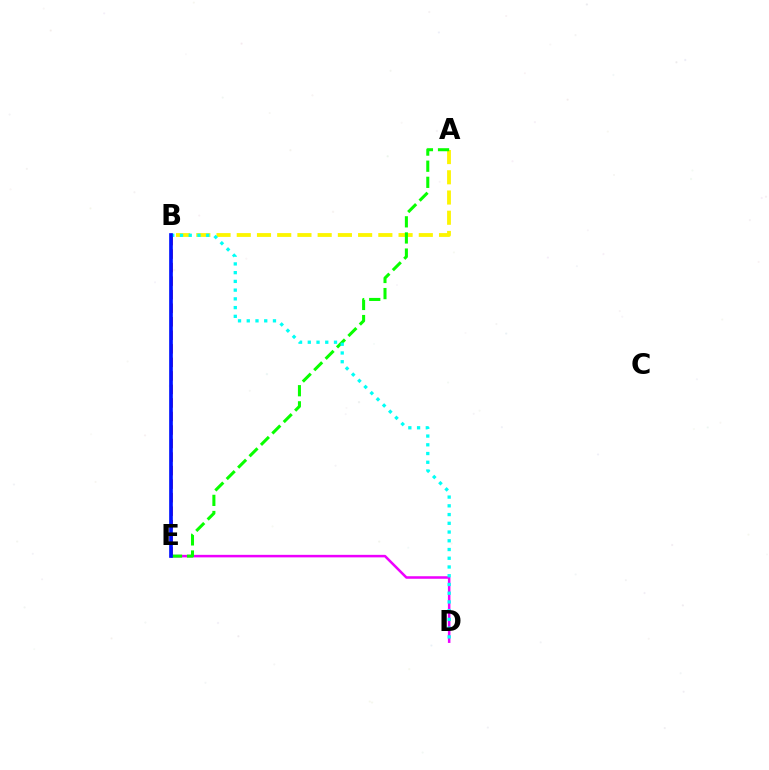{('A', 'B'): [{'color': '#fcf500', 'line_style': 'dashed', 'thickness': 2.75}], ('D', 'E'): [{'color': '#ee00ff', 'line_style': 'solid', 'thickness': 1.82}], ('B', 'E'): [{'color': '#ff0000', 'line_style': 'dashed', 'thickness': 1.84}, {'color': '#0010ff', 'line_style': 'solid', 'thickness': 2.64}], ('A', 'E'): [{'color': '#08ff00', 'line_style': 'dashed', 'thickness': 2.19}], ('B', 'D'): [{'color': '#00fff6', 'line_style': 'dotted', 'thickness': 2.37}]}